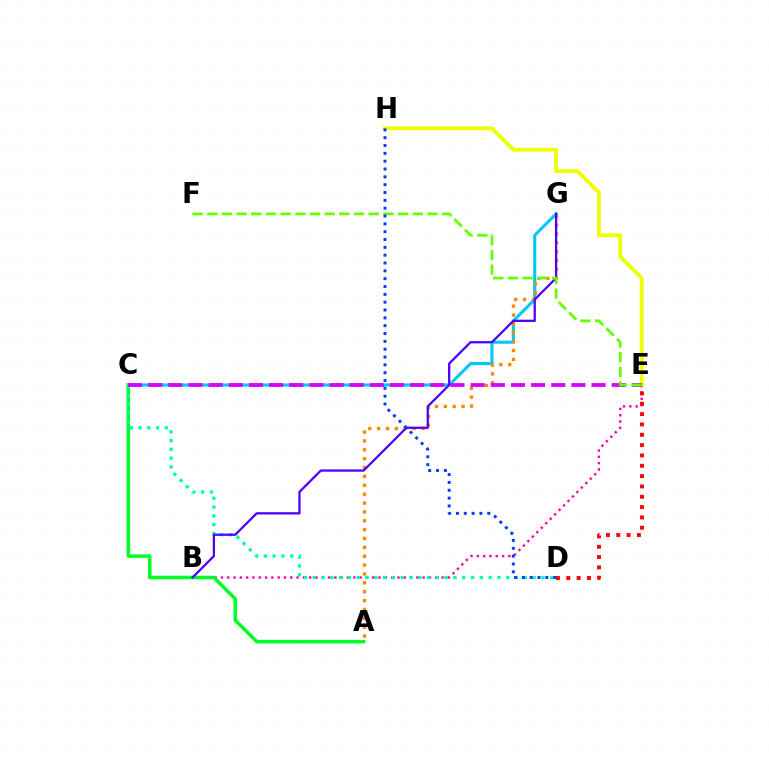{('C', 'G'): [{'color': '#00c7ff', 'line_style': 'solid', 'thickness': 2.22}], ('B', 'E'): [{'color': '#ff00a0', 'line_style': 'dotted', 'thickness': 1.71}], ('E', 'H'): [{'color': '#eeff00', 'line_style': 'solid', 'thickness': 2.74}], ('A', 'G'): [{'color': '#ff8800', 'line_style': 'dotted', 'thickness': 2.41}], ('A', 'C'): [{'color': '#00ff27', 'line_style': 'solid', 'thickness': 2.56}], ('C', 'D'): [{'color': '#00ffaf', 'line_style': 'dotted', 'thickness': 2.39}], ('C', 'E'): [{'color': '#d600ff', 'line_style': 'dashed', 'thickness': 2.74}], ('D', 'E'): [{'color': '#ff0000', 'line_style': 'dotted', 'thickness': 2.81}], ('B', 'G'): [{'color': '#4f00ff', 'line_style': 'solid', 'thickness': 1.64}], ('E', 'F'): [{'color': '#66ff00', 'line_style': 'dashed', 'thickness': 1.99}], ('D', 'H'): [{'color': '#003fff', 'line_style': 'dotted', 'thickness': 2.13}]}